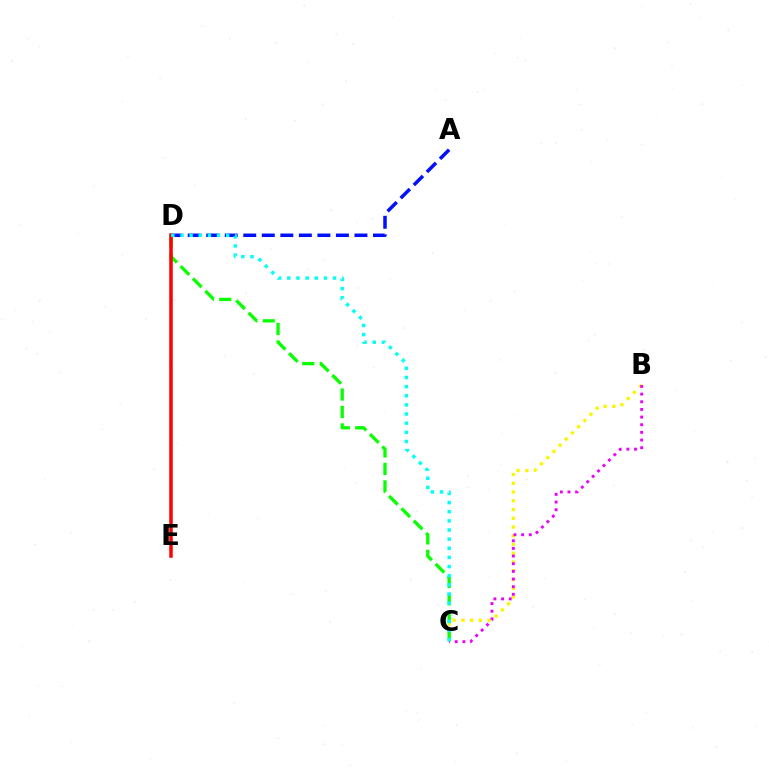{('B', 'C'): [{'color': '#fcf500', 'line_style': 'dotted', 'thickness': 2.38}, {'color': '#ee00ff', 'line_style': 'dotted', 'thickness': 2.08}], ('C', 'D'): [{'color': '#08ff00', 'line_style': 'dashed', 'thickness': 2.37}, {'color': '#00fff6', 'line_style': 'dotted', 'thickness': 2.48}], ('A', 'D'): [{'color': '#0010ff', 'line_style': 'dashed', 'thickness': 2.52}], ('D', 'E'): [{'color': '#ff0000', 'line_style': 'solid', 'thickness': 2.52}]}